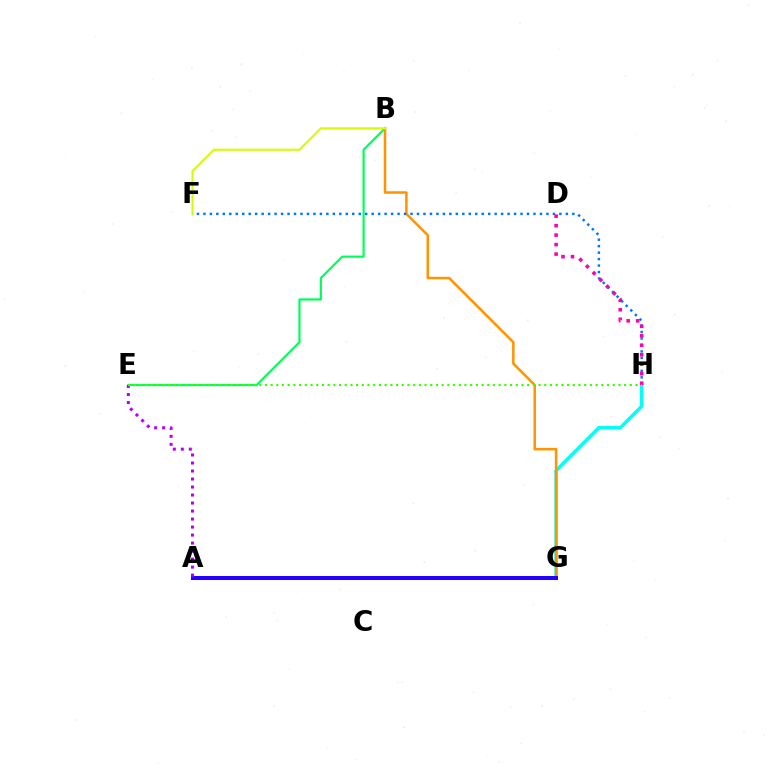{('G', 'H'): [{'color': '#00fff6', 'line_style': 'solid', 'thickness': 2.54}], ('B', 'E'): [{'color': '#00ff5c', 'line_style': 'solid', 'thickness': 1.58}], ('B', 'G'): [{'color': '#ff9400', 'line_style': 'solid', 'thickness': 1.81}], ('A', 'G'): [{'color': '#ff0000', 'line_style': 'dotted', 'thickness': 1.63}, {'color': '#2500ff', 'line_style': 'solid', 'thickness': 2.89}], ('F', 'H'): [{'color': '#0074ff', 'line_style': 'dotted', 'thickness': 1.76}], ('A', 'E'): [{'color': '#b900ff', 'line_style': 'dotted', 'thickness': 2.18}], ('B', 'F'): [{'color': '#d1ff00', 'line_style': 'solid', 'thickness': 1.52}], ('D', 'H'): [{'color': '#ff00ac', 'line_style': 'dotted', 'thickness': 2.58}], ('E', 'H'): [{'color': '#3dff00', 'line_style': 'dotted', 'thickness': 1.55}]}